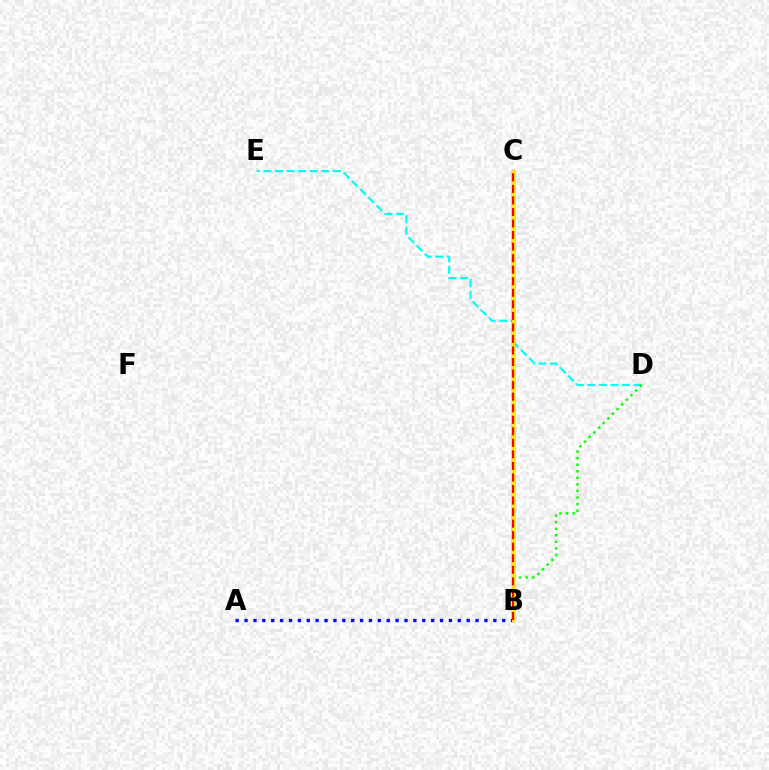{('A', 'B'): [{'color': '#0010ff', 'line_style': 'dotted', 'thickness': 2.41}], ('D', 'E'): [{'color': '#00fff6', 'line_style': 'dashed', 'thickness': 1.57}], ('B', 'C'): [{'color': '#ee00ff', 'line_style': 'solid', 'thickness': 2.4}, {'color': '#fcf500', 'line_style': 'solid', 'thickness': 2.05}, {'color': '#ff0000', 'line_style': 'dashed', 'thickness': 1.57}], ('B', 'D'): [{'color': '#08ff00', 'line_style': 'dotted', 'thickness': 1.78}]}